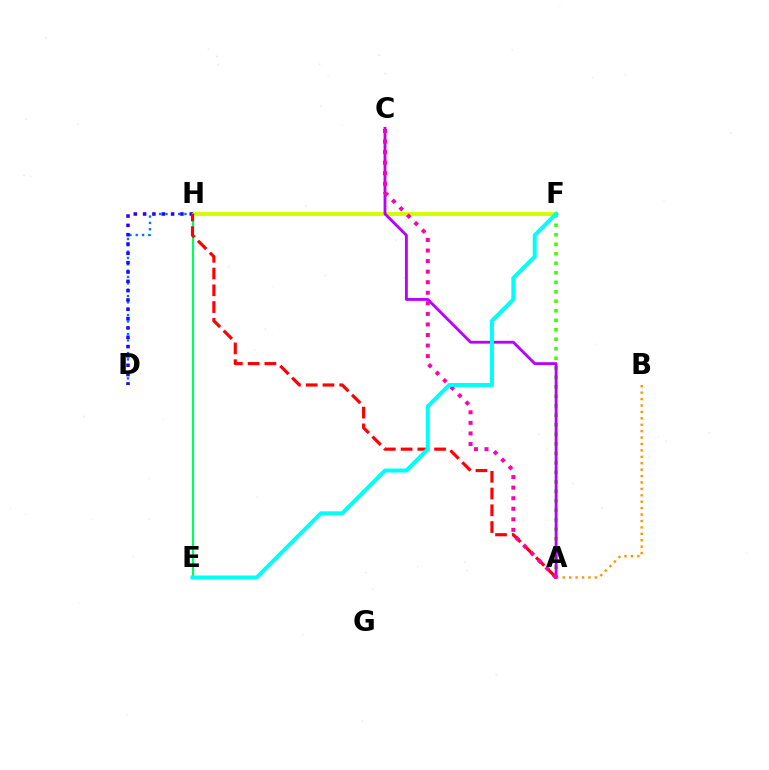{('A', 'B'): [{'color': '#ff9400', 'line_style': 'dotted', 'thickness': 1.74}], ('D', 'H'): [{'color': '#0074ff', 'line_style': 'dotted', 'thickness': 1.72}, {'color': '#2500ff', 'line_style': 'dotted', 'thickness': 2.53}], ('F', 'H'): [{'color': '#d1ff00', 'line_style': 'solid', 'thickness': 2.8}], ('E', 'H'): [{'color': '#00ff5c', 'line_style': 'solid', 'thickness': 1.62}], ('A', 'F'): [{'color': '#3dff00', 'line_style': 'dotted', 'thickness': 2.58}], ('A', 'C'): [{'color': '#b900ff', 'line_style': 'solid', 'thickness': 2.05}, {'color': '#ff00ac', 'line_style': 'dotted', 'thickness': 2.87}], ('A', 'H'): [{'color': '#ff0000', 'line_style': 'dashed', 'thickness': 2.27}], ('E', 'F'): [{'color': '#00fff6', 'line_style': 'solid', 'thickness': 2.87}]}